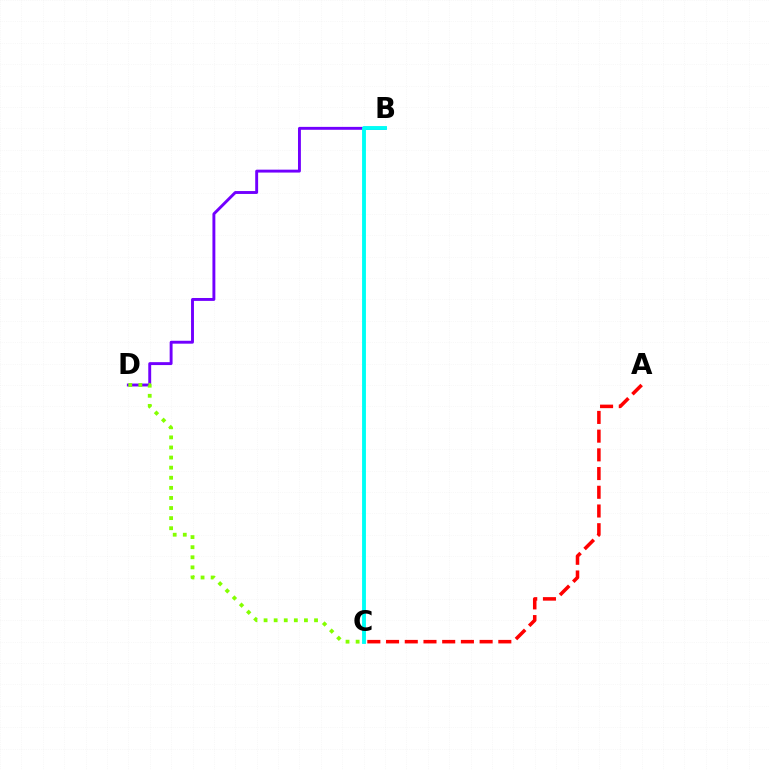{('B', 'D'): [{'color': '#7200ff', 'line_style': 'solid', 'thickness': 2.09}], ('C', 'D'): [{'color': '#84ff00', 'line_style': 'dotted', 'thickness': 2.74}], ('B', 'C'): [{'color': '#00fff6', 'line_style': 'solid', 'thickness': 2.79}], ('A', 'C'): [{'color': '#ff0000', 'line_style': 'dashed', 'thickness': 2.54}]}